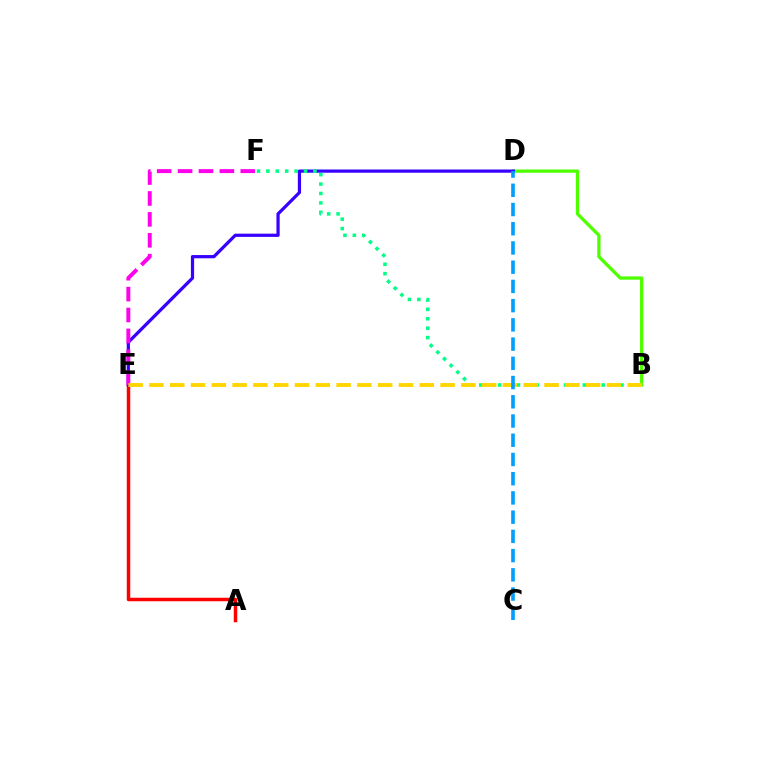{('A', 'E'): [{'color': '#ff0000', 'line_style': 'solid', 'thickness': 2.51}], ('B', 'D'): [{'color': '#4fff00', 'line_style': 'solid', 'thickness': 2.37}], ('D', 'E'): [{'color': '#3700ff', 'line_style': 'solid', 'thickness': 2.32}], ('B', 'F'): [{'color': '#00ff86', 'line_style': 'dotted', 'thickness': 2.56}], ('E', 'F'): [{'color': '#ff00ed', 'line_style': 'dashed', 'thickness': 2.84}], ('B', 'E'): [{'color': '#ffd500', 'line_style': 'dashed', 'thickness': 2.83}], ('C', 'D'): [{'color': '#009eff', 'line_style': 'dashed', 'thickness': 2.61}]}